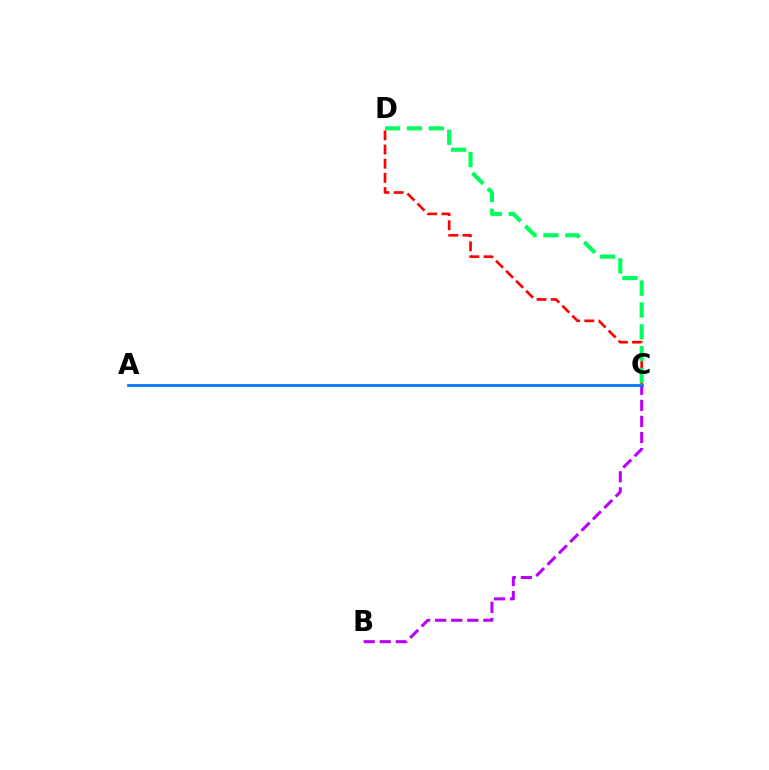{('C', 'D'): [{'color': '#ff0000', 'line_style': 'dashed', 'thickness': 1.92}, {'color': '#00ff5c', 'line_style': 'dashed', 'thickness': 2.97}], ('A', 'C'): [{'color': '#d1ff00', 'line_style': 'dotted', 'thickness': 2.05}, {'color': '#0074ff', 'line_style': 'solid', 'thickness': 1.96}], ('B', 'C'): [{'color': '#b900ff', 'line_style': 'dashed', 'thickness': 2.18}]}